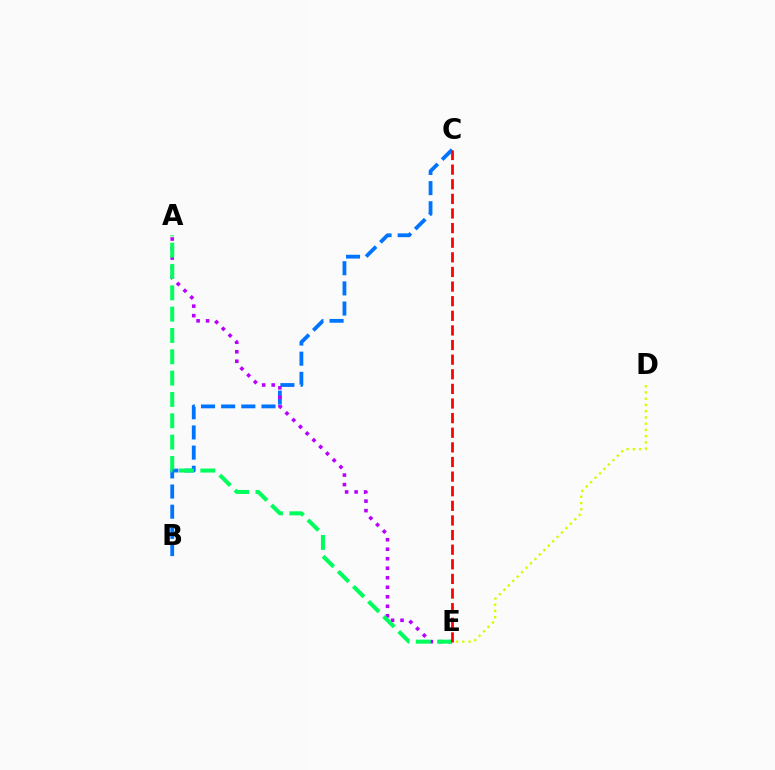{('B', 'C'): [{'color': '#0074ff', 'line_style': 'dashed', 'thickness': 2.74}], ('A', 'E'): [{'color': '#b900ff', 'line_style': 'dotted', 'thickness': 2.58}, {'color': '#00ff5c', 'line_style': 'dashed', 'thickness': 2.9}], ('D', 'E'): [{'color': '#d1ff00', 'line_style': 'dotted', 'thickness': 1.7}], ('C', 'E'): [{'color': '#ff0000', 'line_style': 'dashed', 'thickness': 1.99}]}